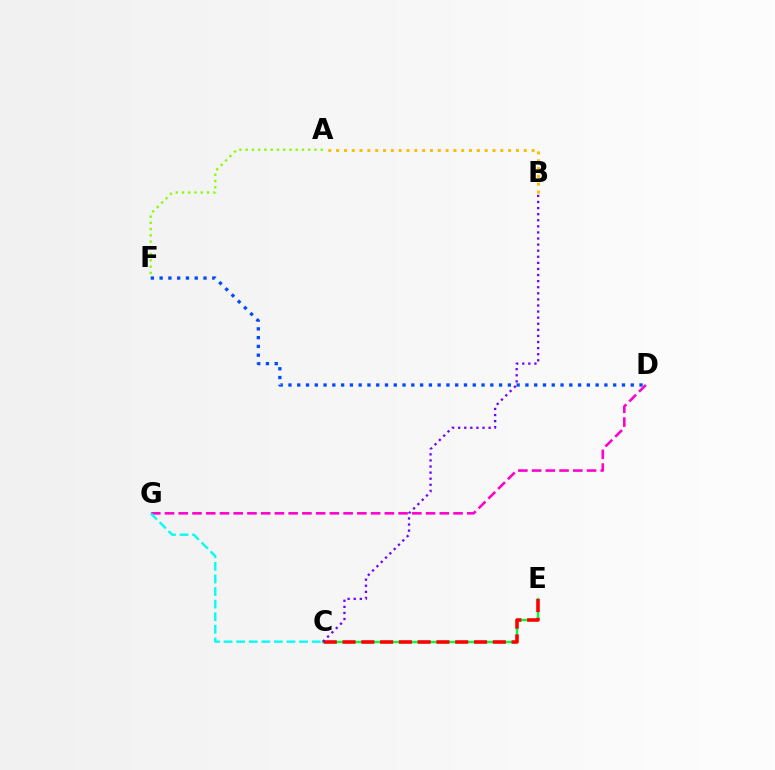{('C', 'E'): [{'color': '#00ff39', 'line_style': 'solid', 'thickness': 1.73}, {'color': '#ff0000', 'line_style': 'dashed', 'thickness': 2.55}], ('A', 'F'): [{'color': '#84ff00', 'line_style': 'dotted', 'thickness': 1.7}], ('D', 'F'): [{'color': '#004bff', 'line_style': 'dotted', 'thickness': 2.38}], ('B', 'C'): [{'color': '#7200ff', 'line_style': 'dotted', 'thickness': 1.65}], ('D', 'G'): [{'color': '#ff00cf', 'line_style': 'dashed', 'thickness': 1.87}], ('A', 'B'): [{'color': '#ffbd00', 'line_style': 'dotted', 'thickness': 2.12}], ('C', 'G'): [{'color': '#00fff6', 'line_style': 'dashed', 'thickness': 1.71}]}